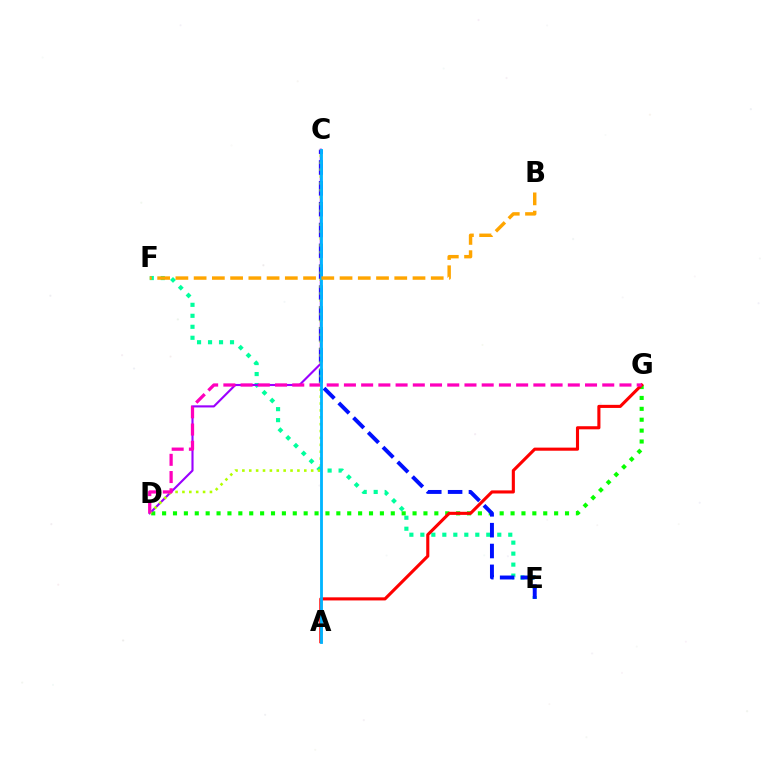{('E', 'F'): [{'color': '#00ff9d', 'line_style': 'dotted', 'thickness': 2.99}], ('D', 'G'): [{'color': '#08ff00', 'line_style': 'dotted', 'thickness': 2.96}, {'color': '#ff00bd', 'line_style': 'dashed', 'thickness': 2.34}], ('C', 'E'): [{'color': '#0010ff', 'line_style': 'dashed', 'thickness': 2.83}], ('A', 'G'): [{'color': '#ff0000', 'line_style': 'solid', 'thickness': 2.23}], ('C', 'D'): [{'color': '#9b00ff', 'line_style': 'solid', 'thickness': 1.53}, {'color': '#b3ff00', 'line_style': 'dotted', 'thickness': 1.87}], ('A', 'C'): [{'color': '#00b5ff', 'line_style': 'solid', 'thickness': 2.03}], ('B', 'F'): [{'color': '#ffa500', 'line_style': 'dashed', 'thickness': 2.48}]}